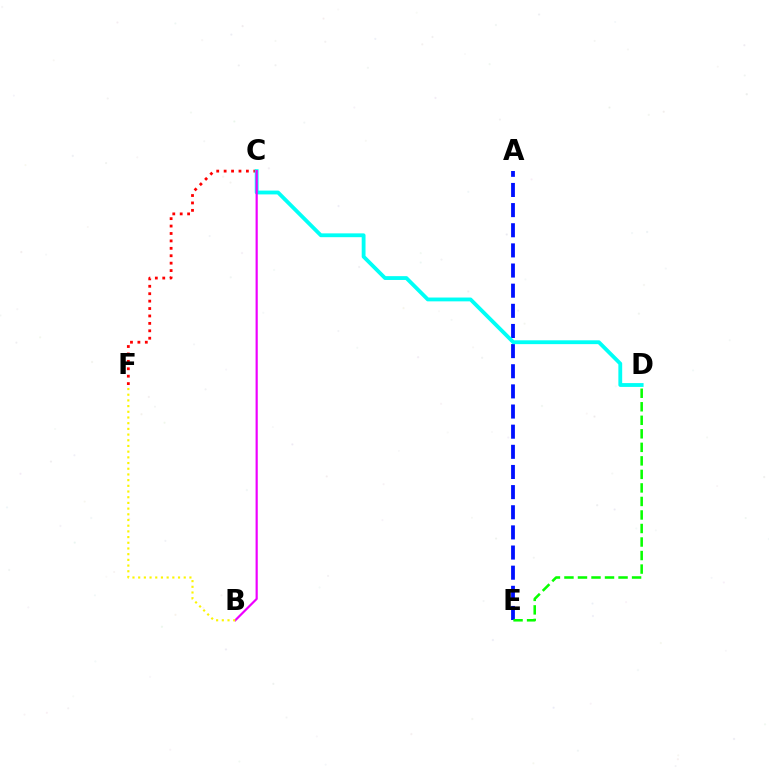{('C', 'F'): [{'color': '#ff0000', 'line_style': 'dotted', 'thickness': 2.02}], ('A', 'E'): [{'color': '#0010ff', 'line_style': 'dashed', 'thickness': 2.74}], ('C', 'D'): [{'color': '#00fff6', 'line_style': 'solid', 'thickness': 2.75}], ('D', 'E'): [{'color': '#08ff00', 'line_style': 'dashed', 'thickness': 1.84}], ('B', 'C'): [{'color': '#ee00ff', 'line_style': 'solid', 'thickness': 1.57}], ('B', 'F'): [{'color': '#fcf500', 'line_style': 'dotted', 'thickness': 1.55}]}